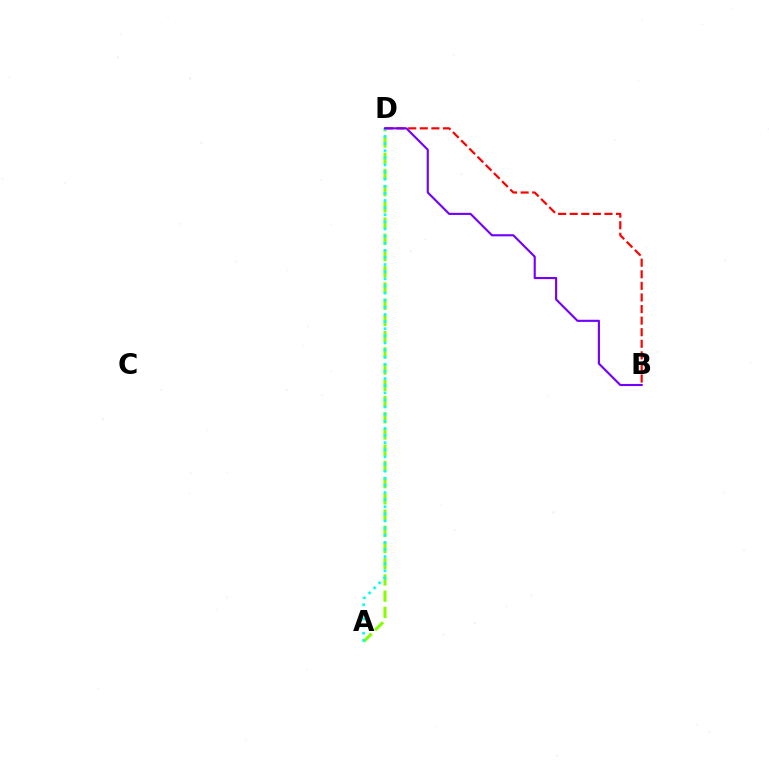{('A', 'D'): [{'color': '#84ff00', 'line_style': 'dashed', 'thickness': 2.2}, {'color': '#00fff6', 'line_style': 'dotted', 'thickness': 1.94}], ('B', 'D'): [{'color': '#ff0000', 'line_style': 'dashed', 'thickness': 1.57}, {'color': '#7200ff', 'line_style': 'solid', 'thickness': 1.53}]}